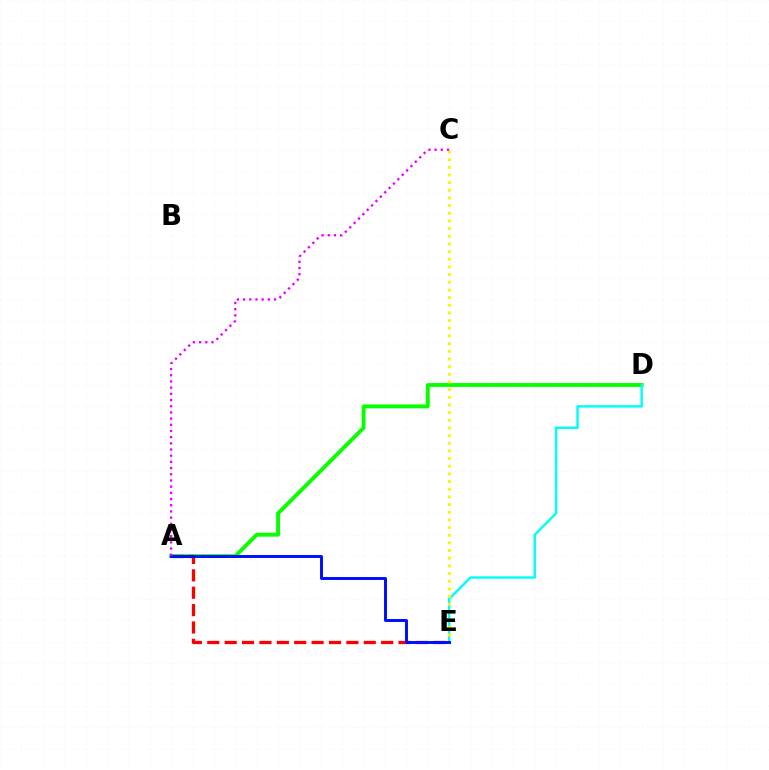{('A', 'D'): [{'color': '#08ff00', 'line_style': 'solid', 'thickness': 2.79}], ('A', 'E'): [{'color': '#ff0000', 'line_style': 'dashed', 'thickness': 2.36}, {'color': '#0010ff', 'line_style': 'solid', 'thickness': 2.14}], ('D', 'E'): [{'color': '#00fff6', 'line_style': 'solid', 'thickness': 1.74}], ('C', 'E'): [{'color': '#fcf500', 'line_style': 'dotted', 'thickness': 2.08}], ('A', 'C'): [{'color': '#ee00ff', 'line_style': 'dotted', 'thickness': 1.68}]}